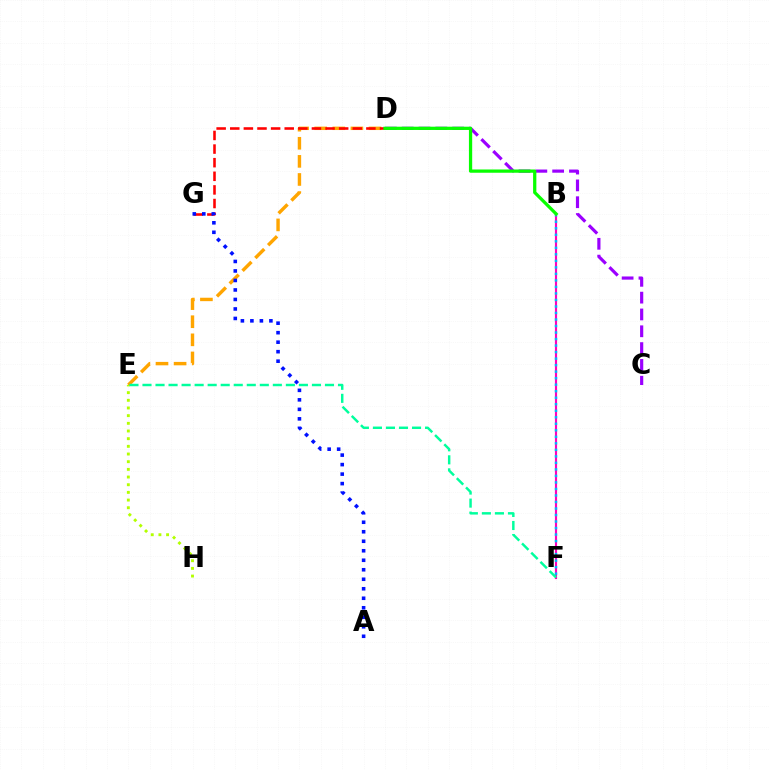{('D', 'E'): [{'color': '#ffa500', 'line_style': 'dashed', 'thickness': 2.46}], ('C', 'D'): [{'color': '#9b00ff', 'line_style': 'dashed', 'thickness': 2.28}], ('B', 'F'): [{'color': '#ff00bd', 'line_style': 'solid', 'thickness': 1.55}, {'color': '#00b5ff', 'line_style': 'dotted', 'thickness': 1.77}], ('E', 'H'): [{'color': '#b3ff00', 'line_style': 'dotted', 'thickness': 2.08}], ('D', 'G'): [{'color': '#ff0000', 'line_style': 'dashed', 'thickness': 1.85}], ('B', 'D'): [{'color': '#08ff00', 'line_style': 'solid', 'thickness': 2.35}], ('A', 'G'): [{'color': '#0010ff', 'line_style': 'dotted', 'thickness': 2.58}], ('E', 'F'): [{'color': '#00ff9d', 'line_style': 'dashed', 'thickness': 1.77}]}